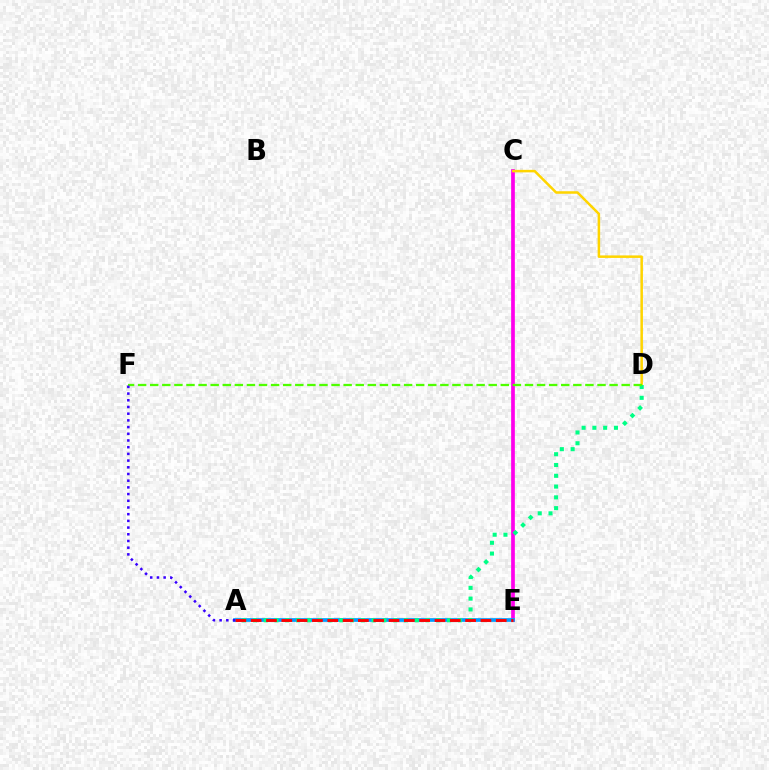{('C', 'E'): [{'color': '#ff00ed', 'line_style': 'solid', 'thickness': 2.67}], ('C', 'D'): [{'color': '#ffd500', 'line_style': 'solid', 'thickness': 1.81}], ('A', 'E'): [{'color': '#009eff', 'line_style': 'solid', 'thickness': 2.67}, {'color': '#ff0000', 'line_style': 'dashed', 'thickness': 2.08}], ('A', 'D'): [{'color': '#00ff86', 'line_style': 'dotted', 'thickness': 2.93}], ('D', 'F'): [{'color': '#4fff00', 'line_style': 'dashed', 'thickness': 1.64}], ('A', 'F'): [{'color': '#3700ff', 'line_style': 'dotted', 'thickness': 1.82}]}